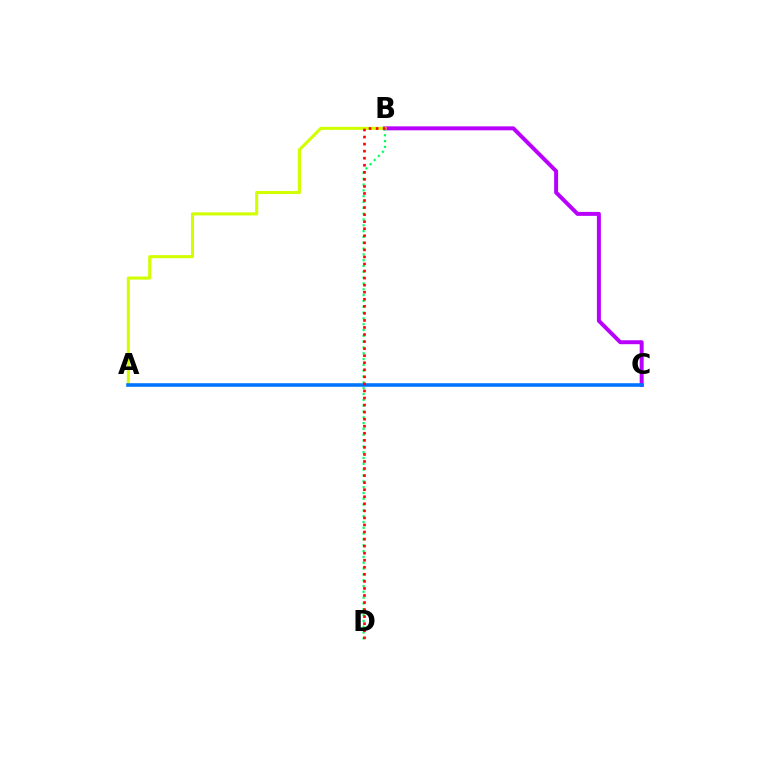{('B', 'C'): [{'color': '#b900ff', 'line_style': 'solid', 'thickness': 2.85}], ('A', 'B'): [{'color': '#d1ff00', 'line_style': 'solid', 'thickness': 2.22}], ('A', 'C'): [{'color': '#0074ff', 'line_style': 'solid', 'thickness': 2.57}], ('B', 'D'): [{'color': '#00ff5c', 'line_style': 'dotted', 'thickness': 1.58}, {'color': '#ff0000', 'line_style': 'dotted', 'thickness': 1.92}]}